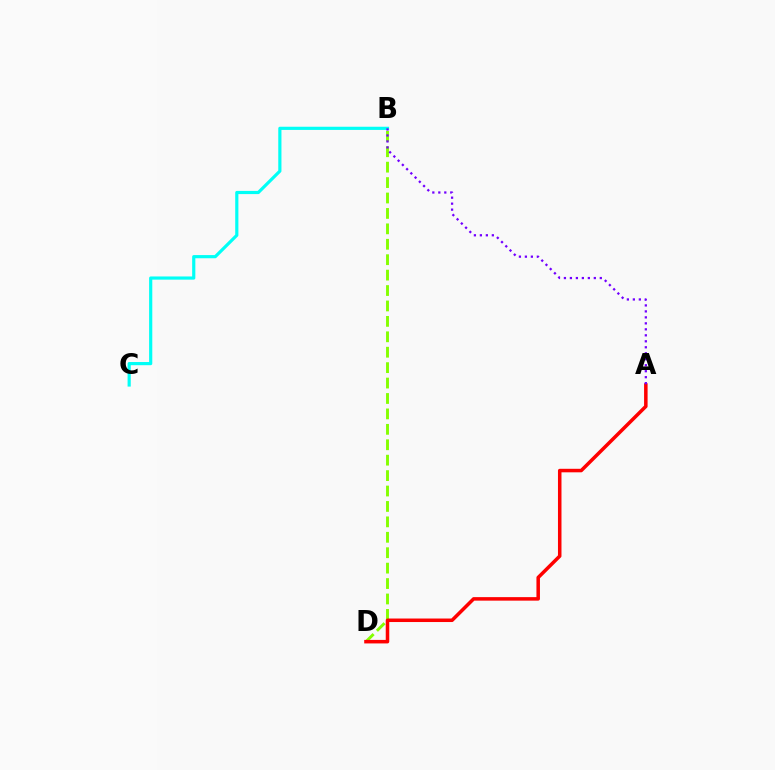{('B', 'D'): [{'color': '#84ff00', 'line_style': 'dashed', 'thickness': 2.1}], ('A', 'D'): [{'color': '#ff0000', 'line_style': 'solid', 'thickness': 2.53}], ('B', 'C'): [{'color': '#00fff6', 'line_style': 'solid', 'thickness': 2.29}], ('A', 'B'): [{'color': '#7200ff', 'line_style': 'dotted', 'thickness': 1.63}]}